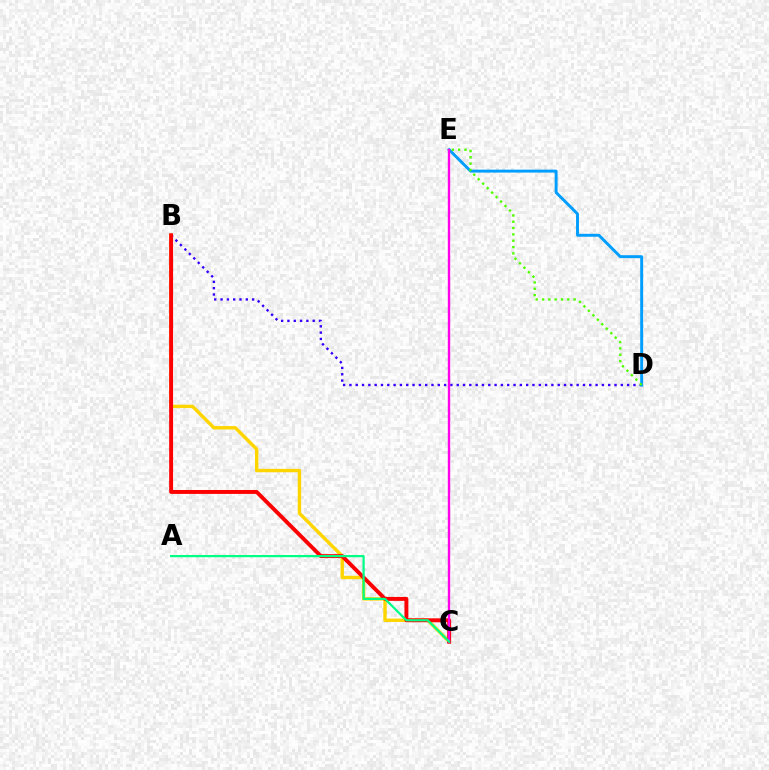{('B', 'D'): [{'color': '#3700ff', 'line_style': 'dotted', 'thickness': 1.71}], ('B', 'C'): [{'color': '#ffd500', 'line_style': 'solid', 'thickness': 2.45}, {'color': '#ff0000', 'line_style': 'solid', 'thickness': 2.82}], ('D', 'E'): [{'color': '#009eff', 'line_style': 'solid', 'thickness': 2.11}, {'color': '#4fff00', 'line_style': 'dotted', 'thickness': 1.72}], ('C', 'E'): [{'color': '#ff00ed', 'line_style': 'solid', 'thickness': 1.7}], ('A', 'C'): [{'color': '#00ff86', 'line_style': 'solid', 'thickness': 1.58}]}